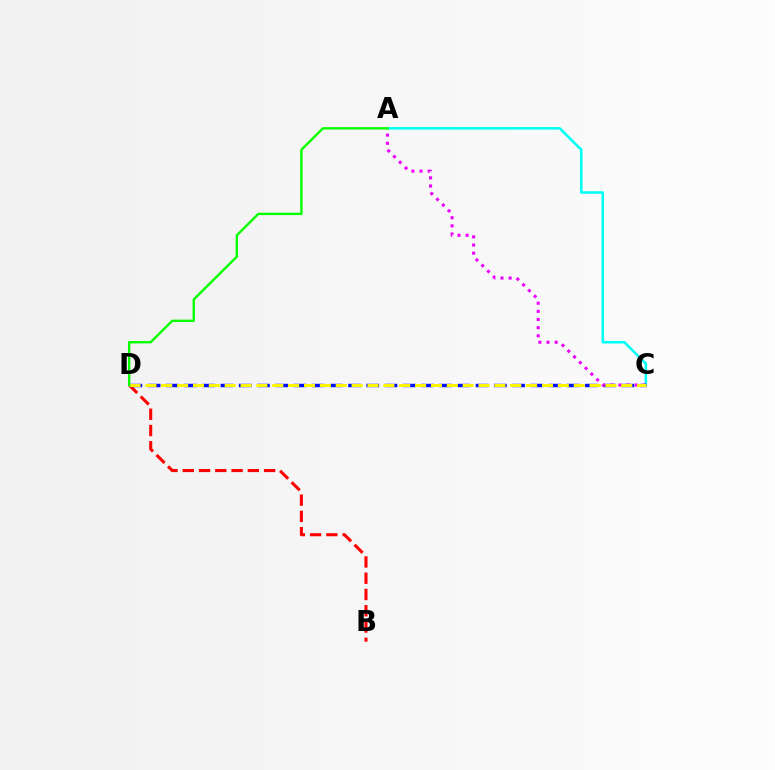{('A', 'C'): [{'color': '#00fff6', 'line_style': 'solid', 'thickness': 1.84}, {'color': '#ee00ff', 'line_style': 'dotted', 'thickness': 2.21}], ('B', 'D'): [{'color': '#ff0000', 'line_style': 'dashed', 'thickness': 2.21}], ('C', 'D'): [{'color': '#0010ff', 'line_style': 'dashed', 'thickness': 2.48}, {'color': '#fcf500', 'line_style': 'dashed', 'thickness': 2.16}], ('A', 'D'): [{'color': '#08ff00', 'line_style': 'solid', 'thickness': 1.73}]}